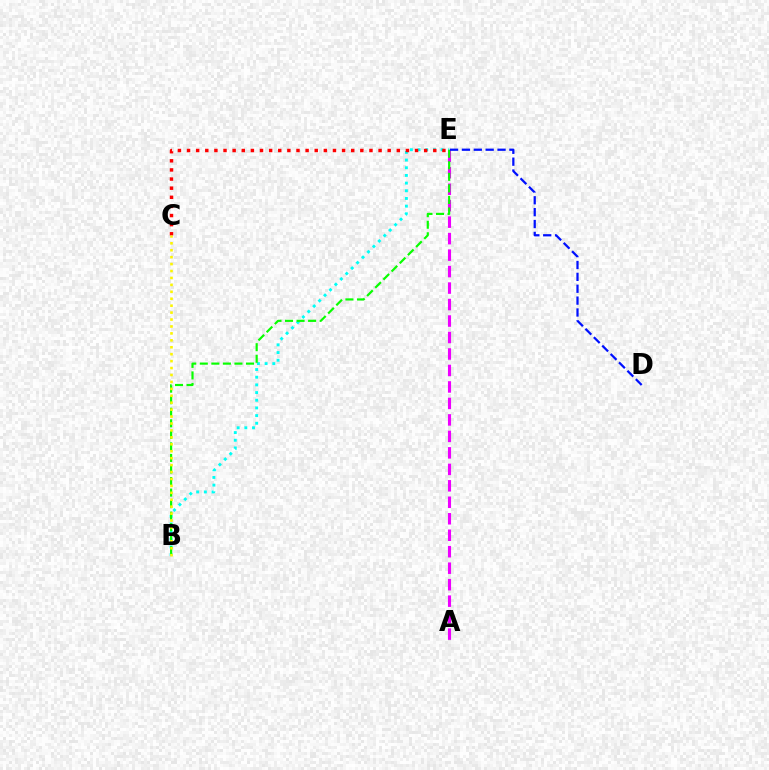{('A', 'E'): [{'color': '#ee00ff', 'line_style': 'dashed', 'thickness': 2.24}], ('B', 'E'): [{'color': '#00fff6', 'line_style': 'dotted', 'thickness': 2.09}, {'color': '#08ff00', 'line_style': 'dashed', 'thickness': 1.57}], ('D', 'E'): [{'color': '#0010ff', 'line_style': 'dashed', 'thickness': 1.61}], ('C', 'E'): [{'color': '#ff0000', 'line_style': 'dotted', 'thickness': 2.48}], ('B', 'C'): [{'color': '#fcf500', 'line_style': 'dotted', 'thickness': 1.88}]}